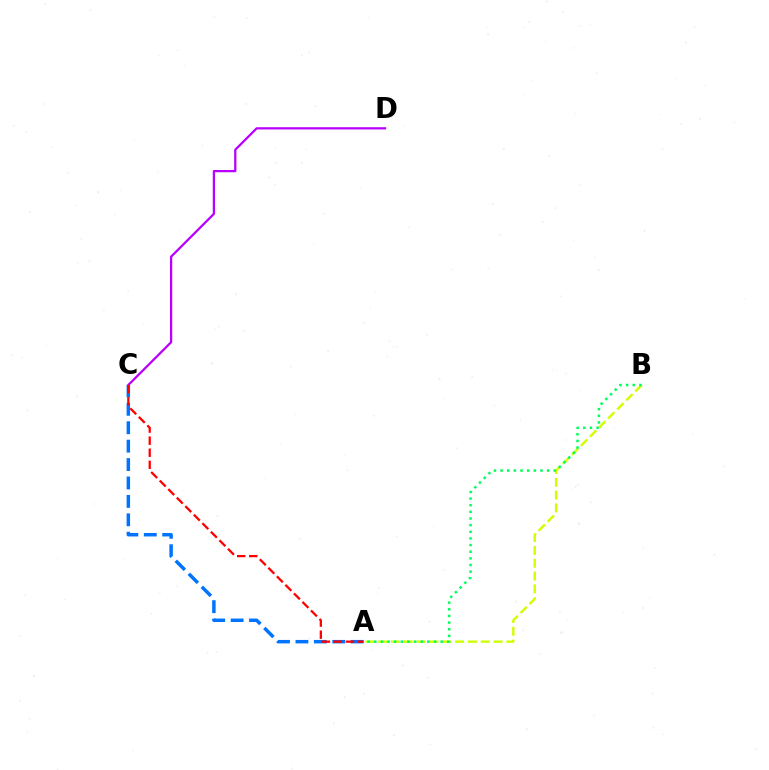{('A', 'B'): [{'color': '#d1ff00', 'line_style': 'dashed', 'thickness': 1.74}, {'color': '#00ff5c', 'line_style': 'dotted', 'thickness': 1.81}], ('C', 'D'): [{'color': '#b900ff', 'line_style': 'solid', 'thickness': 1.63}], ('A', 'C'): [{'color': '#0074ff', 'line_style': 'dashed', 'thickness': 2.5}, {'color': '#ff0000', 'line_style': 'dashed', 'thickness': 1.64}]}